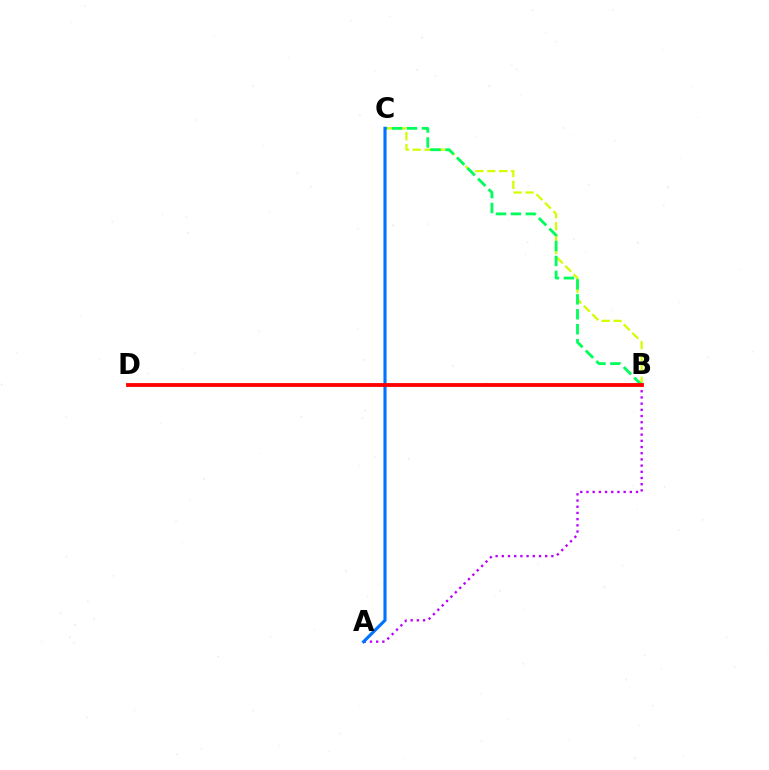{('B', 'C'): [{'color': '#d1ff00', 'line_style': 'dashed', 'thickness': 1.62}, {'color': '#00ff5c', 'line_style': 'dashed', 'thickness': 2.03}], ('A', 'B'): [{'color': '#b900ff', 'line_style': 'dotted', 'thickness': 1.68}], ('A', 'C'): [{'color': '#0074ff', 'line_style': 'solid', 'thickness': 2.26}], ('B', 'D'): [{'color': '#ff0000', 'line_style': 'solid', 'thickness': 2.75}]}